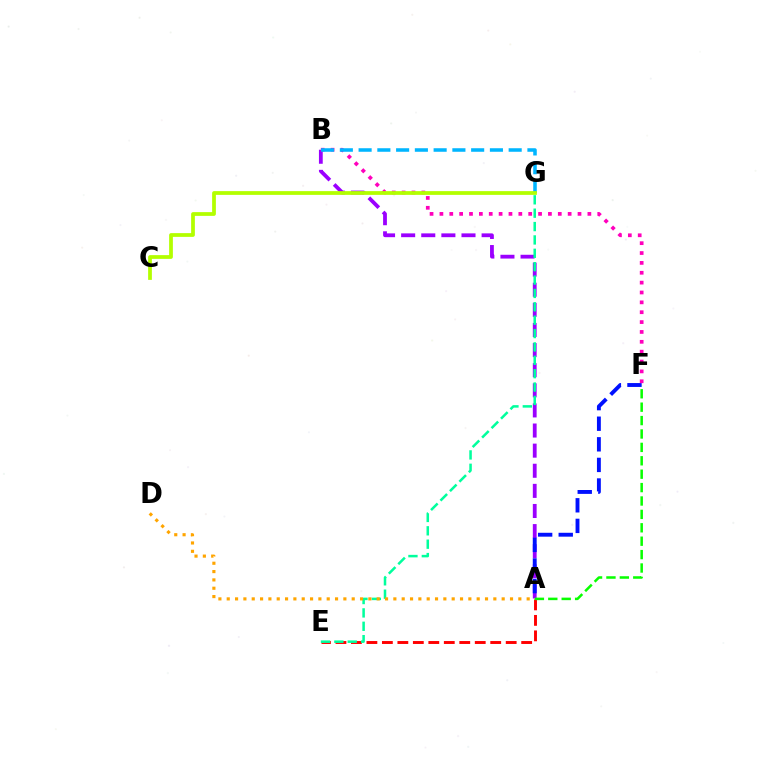{('A', 'E'): [{'color': '#ff0000', 'line_style': 'dashed', 'thickness': 2.1}], ('A', 'B'): [{'color': '#9b00ff', 'line_style': 'dashed', 'thickness': 2.73}], ('A', 'F'): [{'color': '#0010ff', 'line_style': 'dashed', 'thickness': 2.8}, {'color': '#08ff00', 'line_style': 'dashed', 'thickness': 1.82}], ('B', 'F'): [{'color': '#ff00bd', 'line_style': 'dotted', 'thickness': 2.68}], ('E', 'G'): [{'color': '#00ff9d', 'line_style': 'dashed', 'thickness': 1.82}], ('A', 'D'): [{'color': '#ffa500', 'line_style': 'dotted', 'thickness': 2.26}], ('B', 'G'): [{'color': '#00b5ff', 'line_style': 'dashed', 'thickness': 2.55}], ('C', 'G'): [{'color': '#b3ff00', 'line_style': 'solid', 'thickness': 2.7}]}